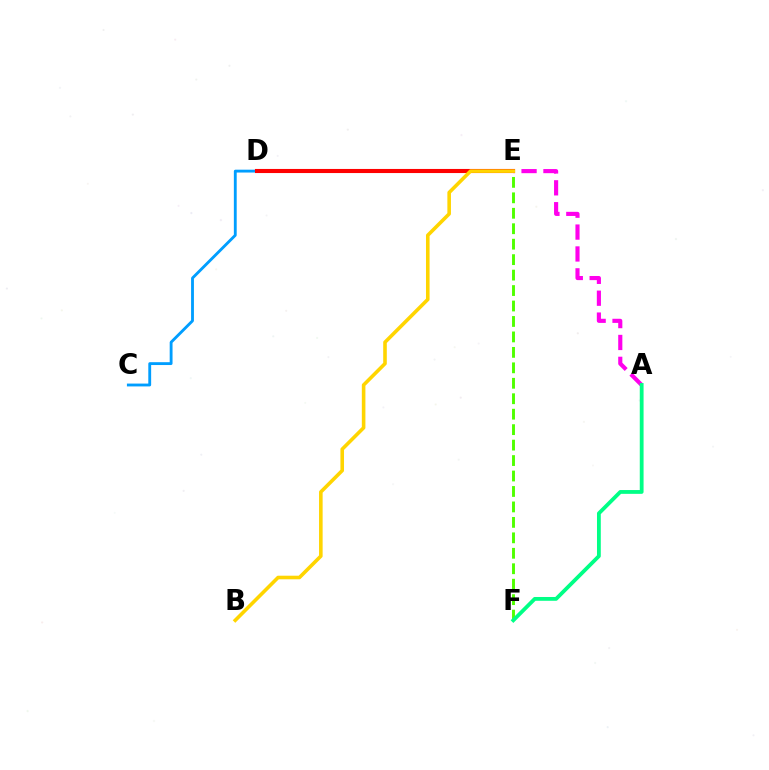{('E', 'F'): [{'color': '#4fff00', 'line_style': 'dashed', 'thickness': 2.1}], ('A', 'E'): [{'color': '#ff00ed', 'line_style': 'dashed', 'thickness': 2.97}], ('D', 'E'): [{'color': '#3700ff', 'line_style': 'dotted', 'thickness': 1.6}, {'color': '#ff0000', 'line_style': 'solid', 'thickness': 2.95}], ('C', 'E'): [{'color': '#009eff', 'line_style': 'solid', 'thickness': 2.05}], ('A', 'F'): [{'color': '#00ff86', 'line_style': 'solid', 'thickness': 2.74}], ('B', 'E'): [{'color': '#ffd500', 'line_style': 'solid', 'thickness': 2.59}]}